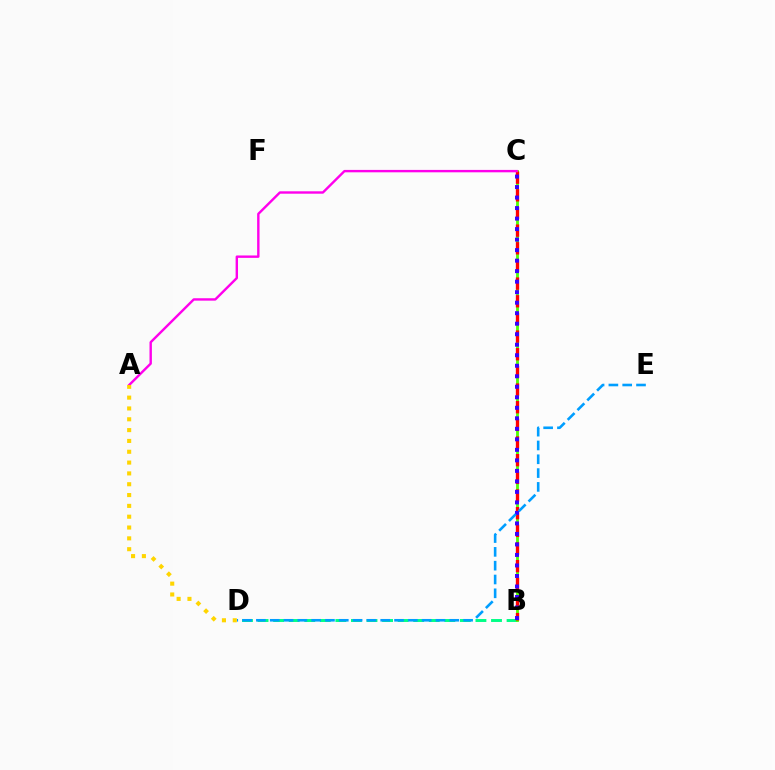{('B', 'D'): [{'color': '#00ff86', 'line_style': 'dashed', 'thickness': 2.11}], ('B', 'C'): [{'color': '#4fff00', 'line_style': 'solid', 'thickness': 2.02}, {'color': '#ff0000', 'line_style': 'dashed', 'thickness': 2.4}, {'color': '#3700ff', 'line_style': 'dotted', 'thickness': 2.86}], ('D', 'E'): [{'color': '#009eff', 'line_style': 'dashed', 'thickness': 1.88}], ('A', 'C'): [{'color': '#ff00ed', 'line_style': 'solid', 'thickness': 1.73}], ('A', 'D'): [{'color': '#ffd500', 'line_style': 'dotted', 'thickness': 2.94}]}